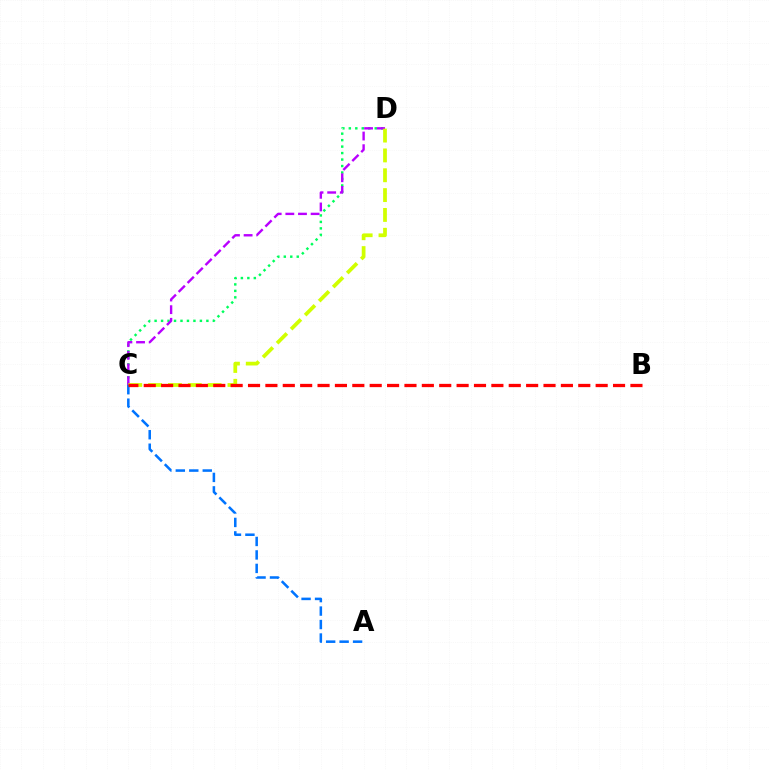{('C', 'D'): [{'color': '#00ff5c', 'line_style': 'dotted', 'thickness': 1.76}, {'color': '#b900ff', 'line_style': 'dashed', 'thickness': 1.72}, {'color': '#d1ff00', 'line_style': 'dashed', 'thickness': 2.7}], ('A', 'C'): [{'color': '#0074ff', 'line_style': 'dashed', 'thickness': 1.83}], ('B', 'C'): [{'color': '#ff0000', 'line_style': 'dashed', 'thickness': 2.36}]}